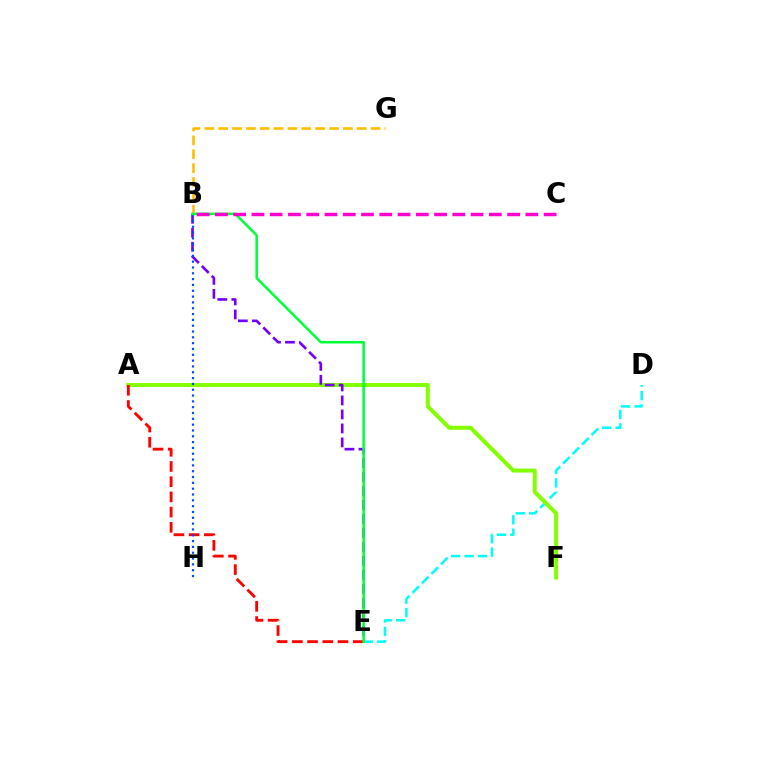{('D', 'E'): [{'color': '#00fff6', 'line_style': 'dashed', 'thickness': 1.83}], ('A', 'F'): [{'color': '#84ff00', 'line_style': 'solid', 'thickness': 2.89}], ('B', 'E'): [{'color': '#7200ff', 'line_style': 'dashed', 'thickness': 1.9}, {'color': '#00ff39', 'line_style': 'solid', 'thickness': 1.82}], ('B', 'G'): [{'color': '#ffbd00', 'line_style': 'dashed', 'thickness': 1.88}], ('A', 'E'): [{'color': '#ff0000', 'line_style': 'dashed', 'thickness': 2.07}], ('B', 'H'): [{'color': '#004bff', 'line_style': 'dotted', 'thickness': 1.58}], ('B', 'C'): [{'color': '#ff00cf', 'line_style': 'dashed', 'thickness': 2.48}]}